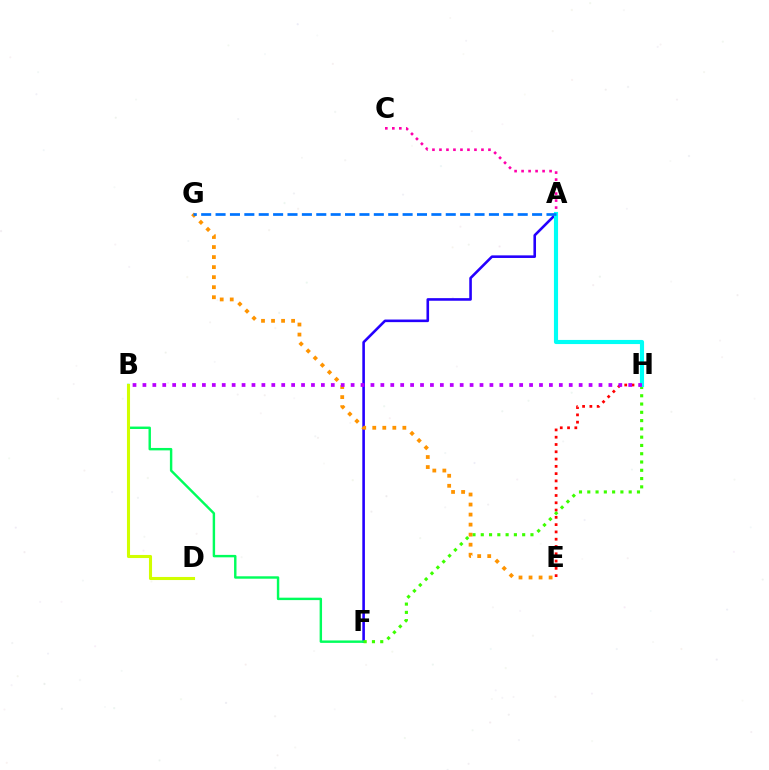{('A', 'F'): [{'color': '#2500ff', 'line_style': 'solid', 'thickness': 1.87}], ('B', 'F'): [{'color': '#00ff5c', 'line_style': 'solid', 'thickness': 1.75}], ('E', 'H'): [{'color': '#ff0000', 'line_style': 'dotted', 'thickness': 1.98}], ('A', 'C'): [{'color': '#ff00ac', 'line_style': 'dotted', 'thickness': 1.9}], ('F', 'H'): [{'color': '#3dff00', 'line_style': 'dotted', 'thickness': 2.25}], ('B', 'D'): [{'color': '#d1ff00', 'line_style': 'solid', 'thickness': 2.22}], ('E', 'G'): [{'color': '#ff9400', 'line_style': 'dotted', 'thickness': 2.73}], ('A', 'H'): [{'color': '#00fff6', 'line_style': 'solid', 'thickness': 2.97}], ('A', 'G'): [{'color': '#0074ff', 'line_style': 'dashed', 'thickness': 1.95}], ('B', 'H'): [{'color': '#b900ff', 'line_style': 'dotted', 'thickness': 2.69}]}